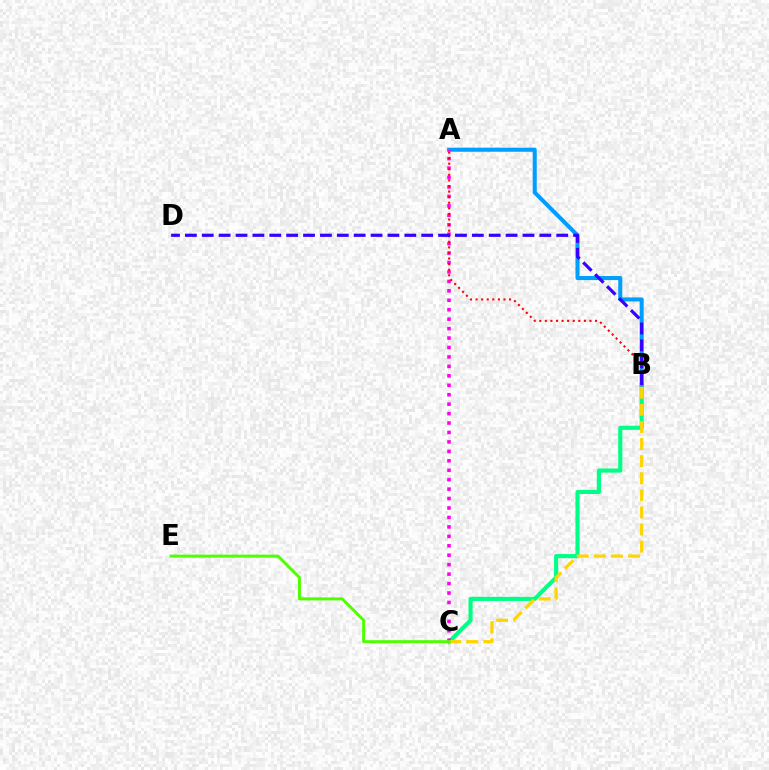{('B', 'C'): [{'color': '#00ff86', 'line_style': 'solid', 'thickness': 2.97}, {'color': '#ffd500', 'line_style': 'dashed', 'thickness': 2.32}], ('A', 'B'): [{'color': '#009eff', 'line_style': 'solid', 'thickness': 2.91}, {'color': '#ff0000', 'line_style': 'dotted', 'thickness': 1.52}], ('A', 'C'): [{'color': '#ff00ed', 'line_style': 'dotted', 'thickness': 2.57}], ('B', 'D'): [{'color': '#3700ff', 'line_style': 'dashed', 'thickness': 2.29}], ('C', 'E'): [{'color': '#4fff00', 'line_style': 'solid', 'thickness': 2.14}]}